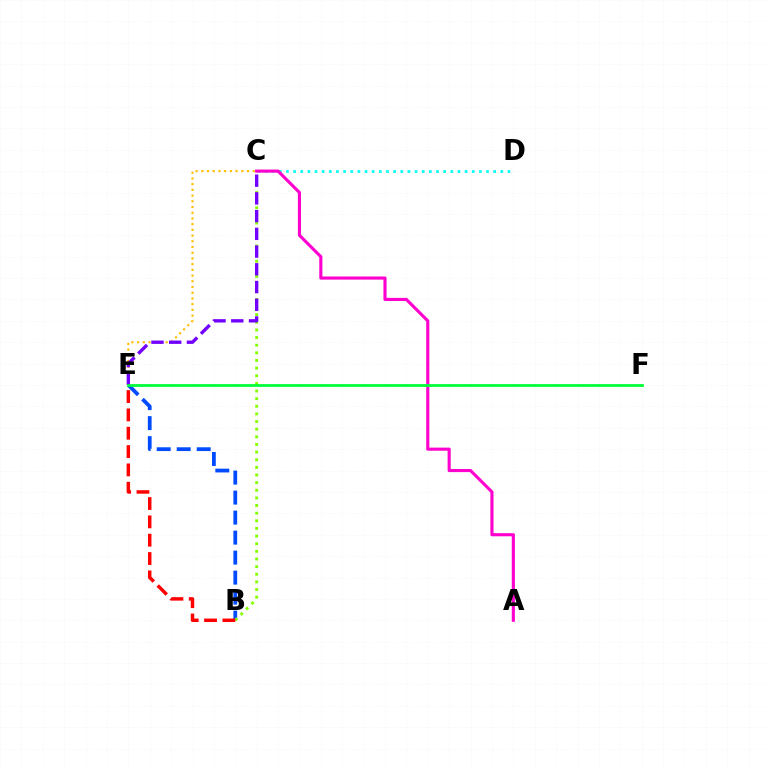{('B', 'E'): [{'color': '#004bff', 'line_style': 'dashed', 'thickness': 2.72}, {'color': '#ff0000', 'line_style': 'dashed', 'thickness': 2.49}], ('B', 'C'): [{'color': '#84ff00', 'line_style': 'dotted', 'thickness': 2.07}], ('C', 'E'): [{'color': '#ffbd00', 'line_style': 'dotted', 'thickness': 1.55}, {'color': '#7200ff', 'line_style': 'dashed', 'thickness': 2.41}], ('C', 'D'): [{'color': '#00fff6', 'line_style': 'dotted', 'thickness': 1.94}], ('A', 'C'): [{'color': '#ff00cf', 'line_style': 'solid', 'thickness': 2.25}], ('E', 'F'): [{'color': '#00ff39', 'line_style': 'solid', 'thickness': 2.01}]}